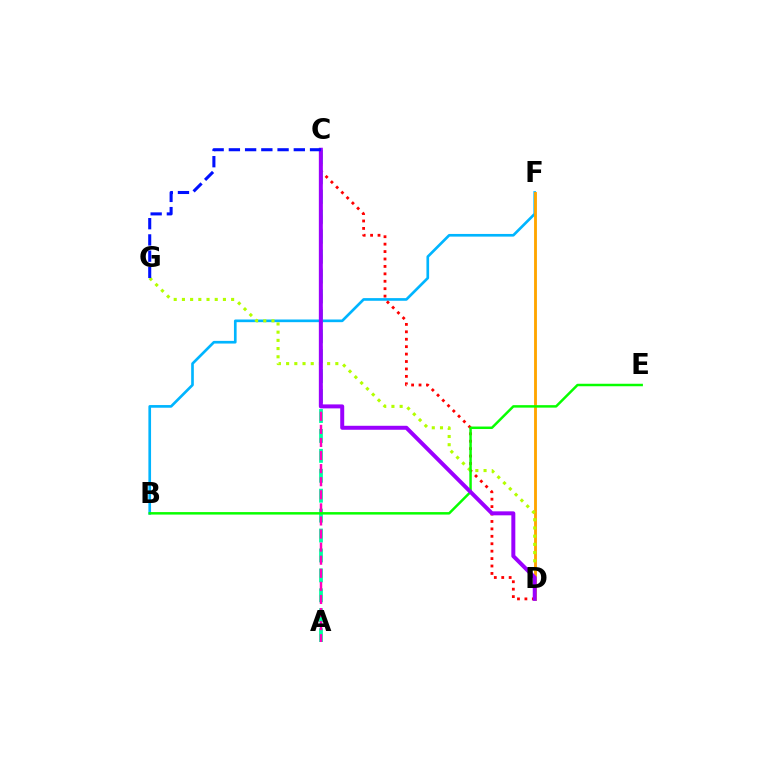{('B', 'F'): [{'color': '#00b5ff', 'line_style': 'solid', 'thickness': 1.92}], ('C', 'D'): [{'color': '#ff0000', 'line_style': 'dotted', 'thickness': 2.02}, {'color': '#9b00ff', 'line_style': 'solid', 'thickness': 2.86}], ('A', 'C'): [{'color': '#00ff9d', 'line_style': 'dashed', 'thickness': 2.71}, {'color': '#ff00bd', 'line_style': 'dashed', 'thickness': 1.78}], ('D', 'F'): [{'color': '#ffa500', 'line_style': 'solid', 'thickness': 2.06}], ('D', 'G'): [{'color': '#b3ff00', 'line_style': 'dotted', 'thickness': 2.23}], ('B', 'E'): [{'color': '#08ff00', 'line_style': 'solid', 'thickness': 1.79}], ('C', 'G'): [{'color': '#0010ff', 'line_style': 'dashed', 'thickness': 2.21}]}